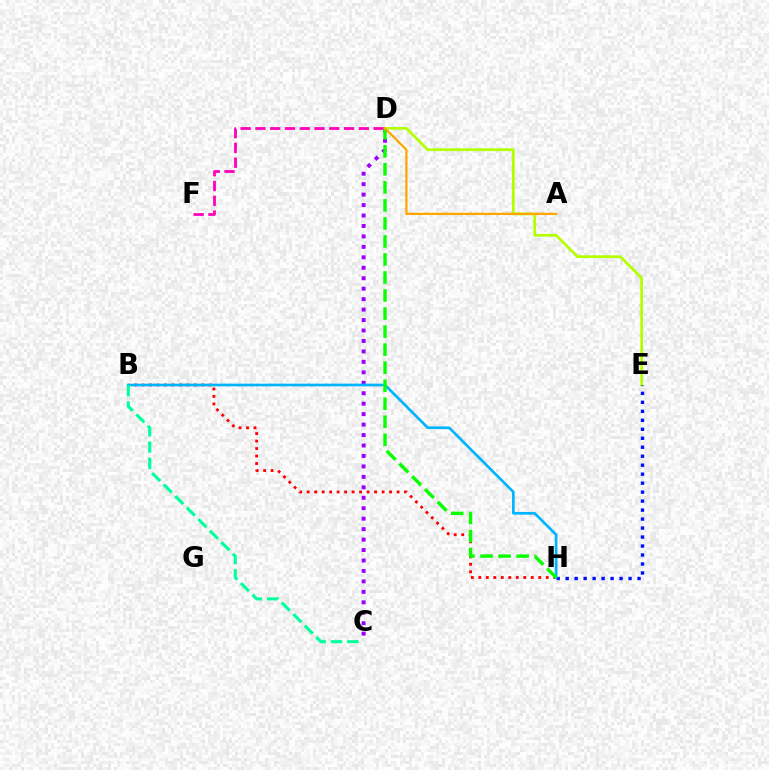{('C', 'D'): [{'color': '#9b00ff', 'line_style': 'dotted', 'thickness': 2.84}], ('D', 'E'): [{'color': '#b3ff00', 'line_style': 'solid', 'thickness': 1.96}], ('B', 'H'): [{'color': '#ff0000', 'line_style': 'dotted', 'thickness': 2.03}, {'color': '#00b5ff', 'line_style': 'solid', 'thickness': 1.93}], ('D', 'F'): [{'color': '#ff00bd', 'line_style': 'dashed', 'thickness': 2.01}], ('E', 'H'): [{'color': '#0010ff', 'line_style': 'dotted', 'thickness': 2.44}], ('B', 'C'): [{'color': '#00ff9d', 'line_style': 'dashed', 'thickness': 2.22}], ('D', 'H'): [{'color': '#08ff00', 'line_style': 'dashed', 'thickness': 2.45}], ('A', 'D'): [{'color': '#ffa500', 'line_style': 'solid', 'thickness': 1.63}]}